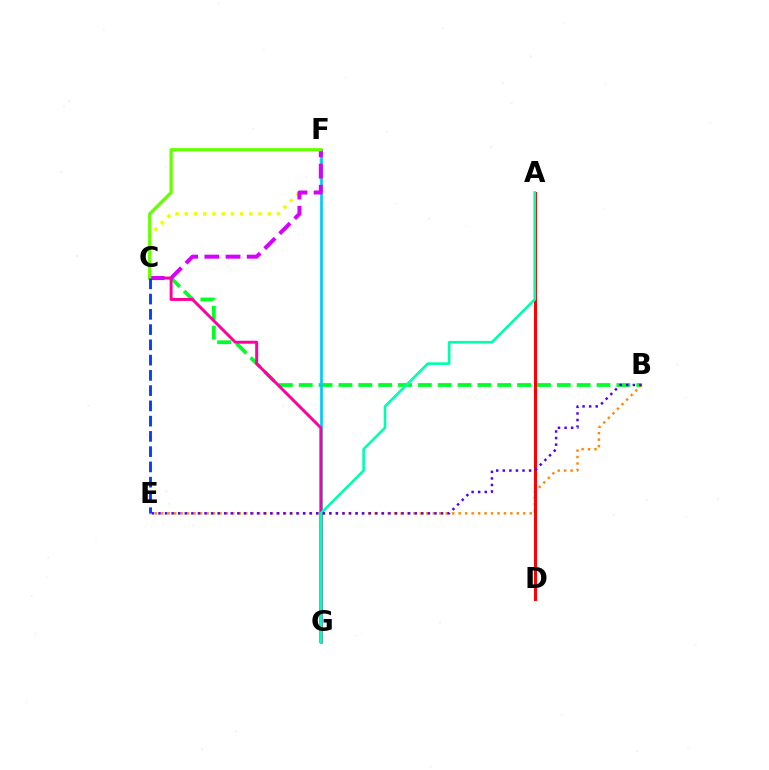{('B', 'C'): [{'color': '#00ff27', 'line_style': 'dashed', 'thickness': 2.7}], ('C', 'F'): [{'color': '#eeff00', 'line_style': 'dotted', 'thickness': 2.51}, {'color': '#d600ff', 'line_style': 'dashed', 'thickness': 2.88}, {'color': '#66ff00', 'line_style': 'solid', 'thickness': 2.34}], ('F', 'G'): [{'color': '#00c7ff', 'line_style': 'solid', 'thickness': 1.93}], ('B', 'E'): [{'color': '#ff8800', 'line_style': 'dotted', 'thickness': 1.76}, {'color': '#4f00ff', 'line_style': 'dotted', 'thickness': 1.79}], ('A', 'D'): [{'color': '#ff0000', 'line_style': 'solid', 'thickness': 2.18}], ('C', 'G'): [{'color': '#ff00a0', 'line_style': 'solid', 'thickness': 2.13}], ('A', 'G'): [{'color': '#00ffaf', 'line_style': 'solid', 'thickness': 1.9}], ('C', 'E'): [{'color': '#003fff', 'line_style': 'dashed', 'thickness': 2.07}]}